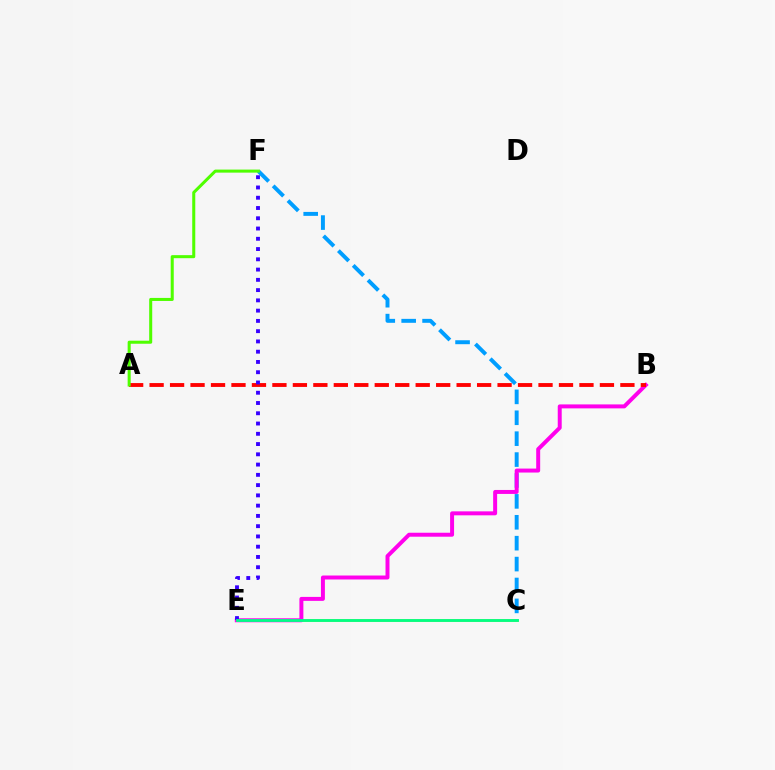{('C', 'E'): [{'color': '#ffd500', 'line_style': 'solid', 'thickness': 1.85}, {'color': '#00ff86', 'line_style': 'solid', 'thickness': 2.03}], ('C', 'F'): [{'color': '#009eff', 'line_style': 'dashed', 'thickness': 2.84}], ('B', 'E'): [{'color': '#ff00ed', 'line_style': 'solid', 'thickness': 2.86}], ('A', 'B'): [{'color': '#ff0000', 'line_style': 'dashed', 'thickness': 2.78}], ('E', 'F'): [{'color': '#3700ff', 'line_style': 'dotted', 'thickness': 2.79}], ('A', 'F'): [{'color': '#4fff00', 'line_style': 'solid', 'thickness': 2.19}]}